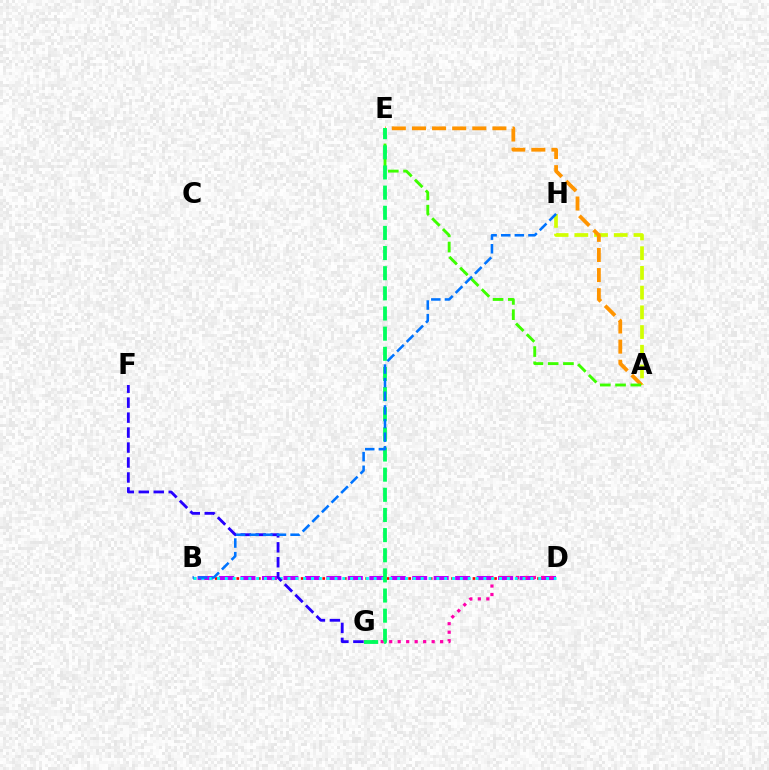{('B', 'D'): [{'color': '#ff0000', 'line_style': 'dotted', 'thickness': 1.95}, {'color': '#b900ff', 'line_style': 'dashed', 'thickness': 2.92}, {'color': '#00fff6', 'line_style': 'dotted', 'thickness': 2.13}], ('A', 'H'): [{'color': '#d1ff00', 'line_style': 'dashed', 'thickness': 2.68}], ('D', 'G'): [{'color': '#ff00ac', 'line_style': 'dotted', 'thickness': 2.31}], ('F', 'G'): [{'color': '#2500ff', 'line_style': 'dashed', 'thickness': 2.03}], ('A', 'E'): [{'color': '#ff9400', 'line_style': 'dashed', 'thickness': 2.73}, {'color': '#3dff00', 'line_style': 'dashed', 'thickness': 2.07}], ('E', 'G'): [{'color': '#00ff5c', 'line_style': 'dashed', 'thickness': 2.74}], ('B', 'H'): [{'color': '#0074ff', 'line_style': 'dashed', 'thickness': 1.85}]}